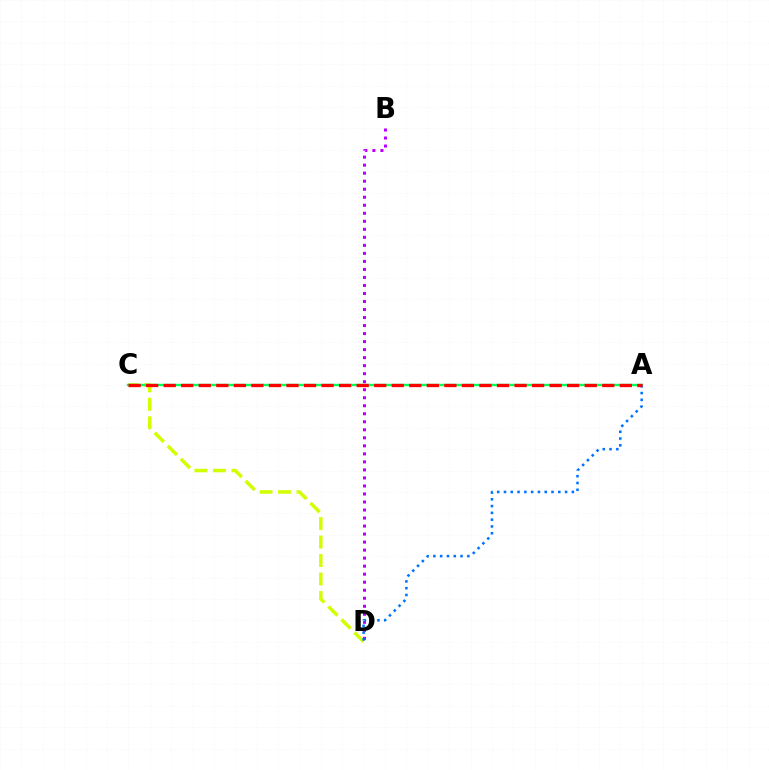{('C', 'D'): [{'color': '#d1ff00', 'line_style': 'dashed', 'thickness': 2.51}], ('A', 'C'): [{'color': '#00ff5c', 'line_style': 'solid', 'thickness': 1.72}, {'color': '#ff0000', 'line_style': 'dashed', 'thickness': 2.38}], ('B', 'D'): [{'color': '#b900ff', 'line_style': 'dotted', 'thickness': 2.18}], ('A', 'D'): [{'color': '#0074ff', 'line_style': 'dotted', 'thickness': 1.84}]}